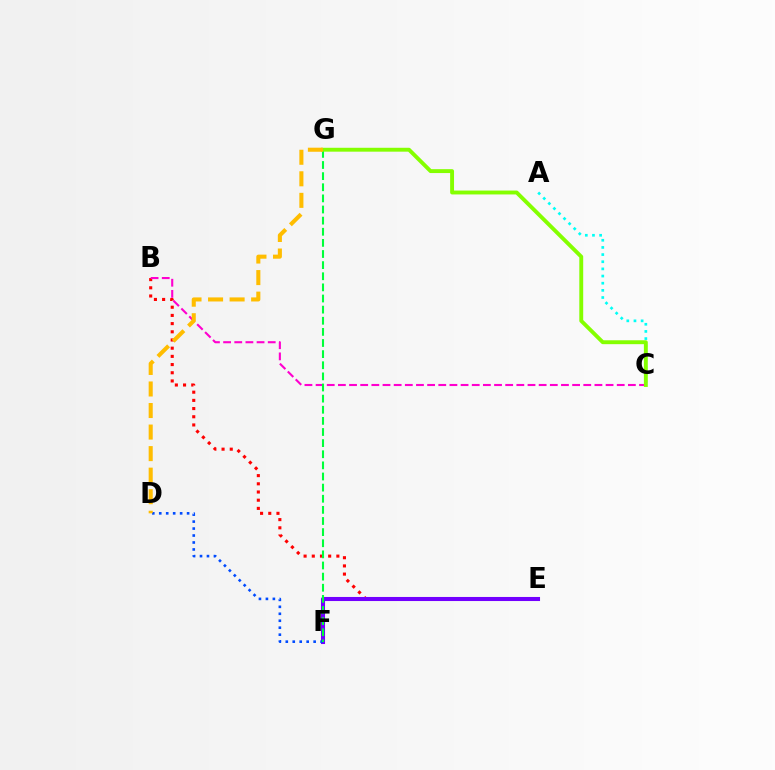{('B', 'E'): [{'color': '#ff0000', 'line_style': 'dotted', 'thickness': 2.23}], ('E', 'F'): [{'color': '#7200ff', 'line_style': 'solid', 'thickness': 2.93}], ('A', 'C'): [{'color': '#00fff6', 'line_style': 'dotted', 'thickness': 1.94}], ('B', 'C'): [{'color': '#ff00cf', 'line_style': 'dashed', 'thickness': 1.52}], ('D', 'F'): [{'color': '#004bff', 'line_style': 'dotted', 'thickness': 1.89}], ('F', 'G'): [{'color': '#00ff39', 'line_style': 'dashed', 'thickness': 1.51}], ('C', 'G'): [{'color': '#84ff00', 'line_style': 'solid', 'thickness': 2.8}], ('D', 'G'): [{'color': '#ffbd00', 'line_style': 'dashed', 'thickness': 2.93}]}